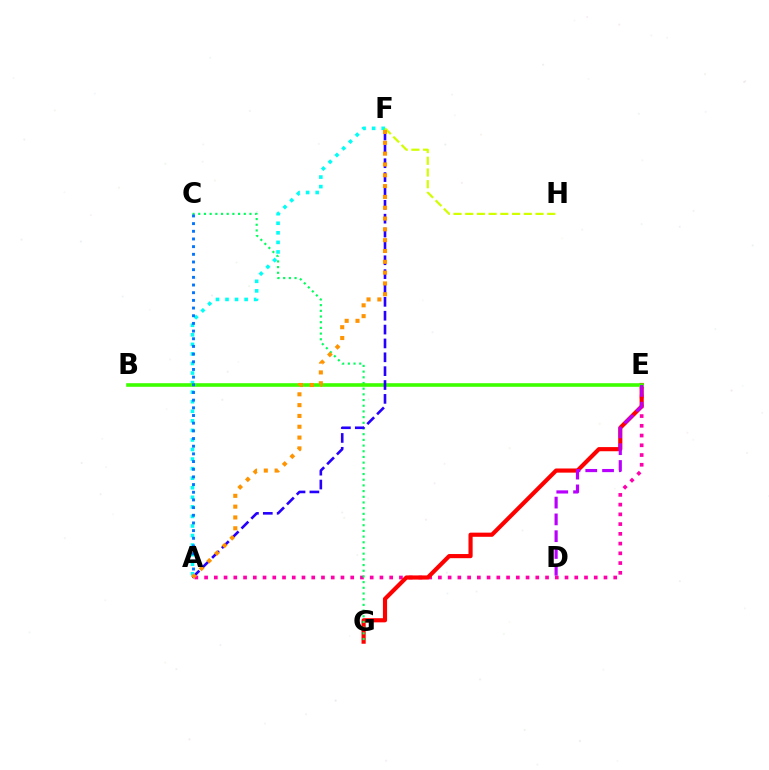{('A', 'E'): [{'color': '#ff00ac', 'line_style': 'dotted', 'thickness': 2.65}], ('A', 'F'): [{'color': '#00fff6', 'line_style': 'dotted', 'thickness': 2.6}, {'color': '#2500ff', 'line_style': 'dashed', 'thickness': 1.88}, {'color': '#ff9400', 'line_style': 'dotted', 'thickness': 2.94}], ('E', 'G'): [{'color': '#ff0000', 'line_style': 'solid', 'thickness': 2.99}], ('F', 'H'): [{'color': '#d1ff00', 'line_style': 'dashed', 'thickness': 1.59}], ('C', 'G'): [{'color': '#00ff5c', 'line_style': 'dotted', 'thickness': 1.55}], ('B', 'E'): [{'color': '#3dff00', 'line_style': 'solid', 'thickness': 2.59}], ('A', 'C'): [{'color': '#0074ff', 'line_style': 'dotted', 'thickness': 2.09}], ('D', 'E'): [{'color': '#b900ff', 'line_style': 'dashed', 'thickness': 2.28}]}